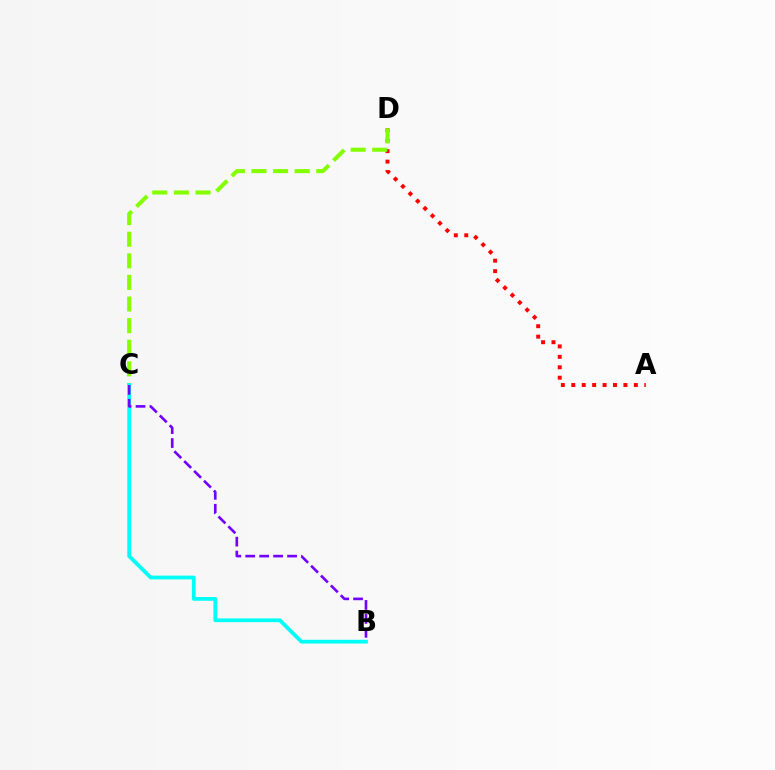{('A', 'D'): [{'color': '#ff0000', 'line_style': 'dotted', 'thickness': 2.83}], ('C', 'D'): [{'color': '#84ff00', 'line_style': 'dashed', 'thickness': 2.93}], ('B', 'C'): [{'color': '#00fff6', 'line_style': 'solid', 'thickness': 2.71}, {'color': '#7200ff', 'line_style': 'dashed', 'thickness': 1.89}]}